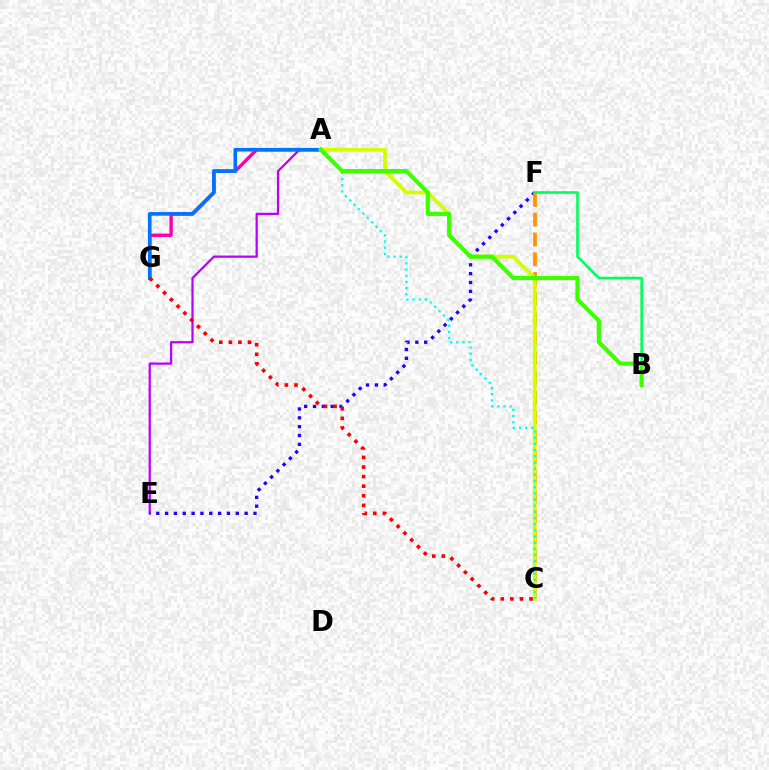{('A', 'E'): [{'color': '#b900ff', 'line_style': 'solid', 'thickness': 1.62}], ('E', 'F'): [{'color': '#2500ff', 'line_style': 'dotted', 'thickness': 2.4}], ('A', 'G'): [{'color': '#ff00ac', 'line_style': 'solid', 'thickness': 2.44}, {'color': '#0074ff', 'line_style': 'solid', 'thickness': 2.62}], ('C', 'F'): [{'color': '#ff9400', 'line_style': 'dashed', 'thickness': 2.69}], ('A', 'C'): [{'color': '#d1ff00', 'line_style': 'solid', 'thickness': 2.7}, {'color': '#00fff6', 'line_style': 'dotted', 'thickness': 1.68}], ('B', 'F'): [{'color': '#00ff5c', 'line_style': 'solid', 'thickness': 1.87}], ('C', 'G'): [{'color': '#ff0000', 'line_style': 'dotted', 'thickness': 2.6}], ('A', 'B'): [{'color': '#3dff00', 'line_style': 'solid', 'thickness': 2.98}]}